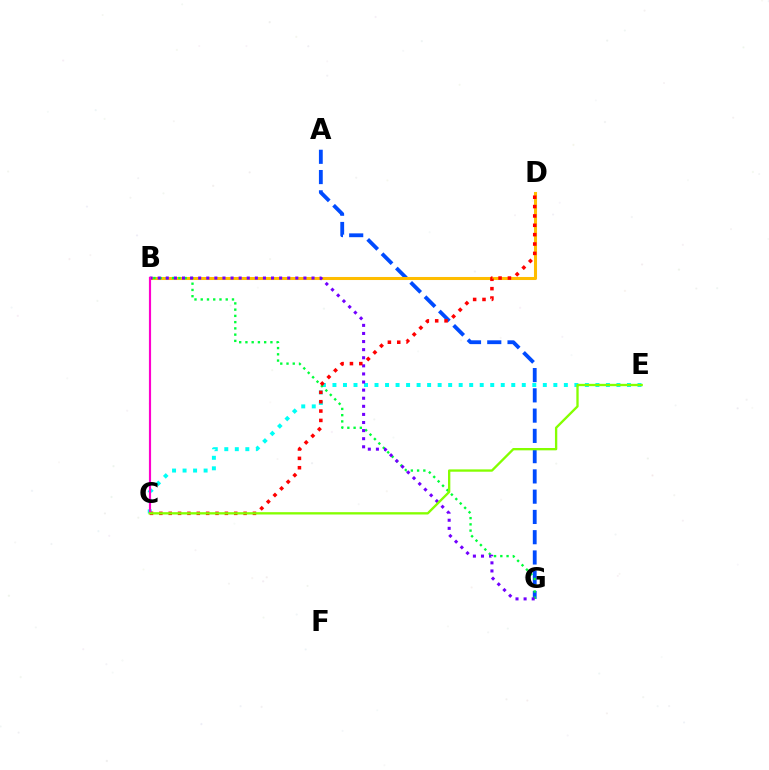{('A', 'G'): [{'color': '#004bff', 'line_style': 'dashed', 'thickness': 2.75}], ('C', 'E'): [{'color': '#00fff6', 'line_style': 'dotted', 'thickness': 2.86}, {'color': '#84ff00', 'line_style': 'solid', 'thickness': 1.68}], ('B', 'D'): [{'color': '#ffbd00', 'line_style': 'solid', 'thickness': 2.2}], ('B', 'G'): [{'color': '#00ff39', 'line_style': 'dotted', 'thickness': 1.7}, {'color': '#7200ff', 'line_style': 'dotted', 'thickness': 2.2}], ('C', 'D'): [{'color': '#ff0000', 'line_style': 'dotted', 'thickness': 2.54}], ('B', 'C'): [{'color': '#ff00cf', 'line_style': 'solid', 'thickness': 1.56}]}